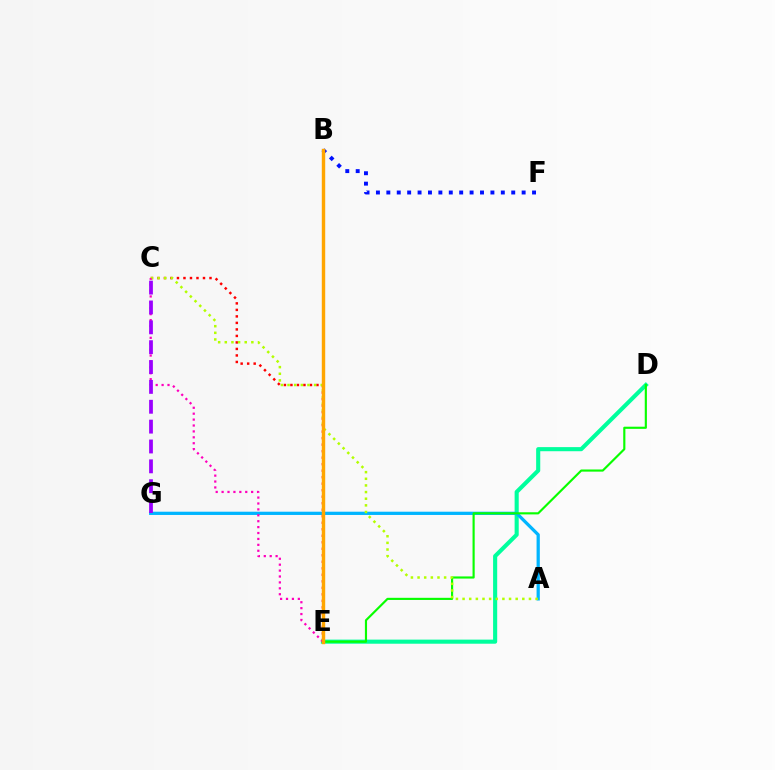{('C', 'E'): [{'color': '#ff0000', 'line_style': 'dotted', 'thickness': 1.77}, {'color': '#ff00bd', 'line_style': 'dotted', 'thickness': 1.61}], ('D', 'E'): [{'color': '#00ff9d', 'line_style': 'solid', 'thickness': 2.95}, {'color': '#08ff00', 'line_style': 'solid', 'thickness': 1.55}], ('A', 'G'): [{'color': '#00b5ff', 'line_style': 'solid', 'thickness': 2.34}], ('A', 'C'): [{'color': '#b3ff00', 'line_style': 'dotted', 'thickness': 1.8}], ('B', 'F'): [{'color': '#0010ff', 'line_style': 'dotted', 'thickness': 2.83}], ('B', 'E'): [{'color': '#ffa500', 'line_style': 'solid', 'thickness': 2.46}], ('C', 'G'): [{'color': '#9b00ff', 'line_style': 'dashed', 'thickness': 2.7}]}